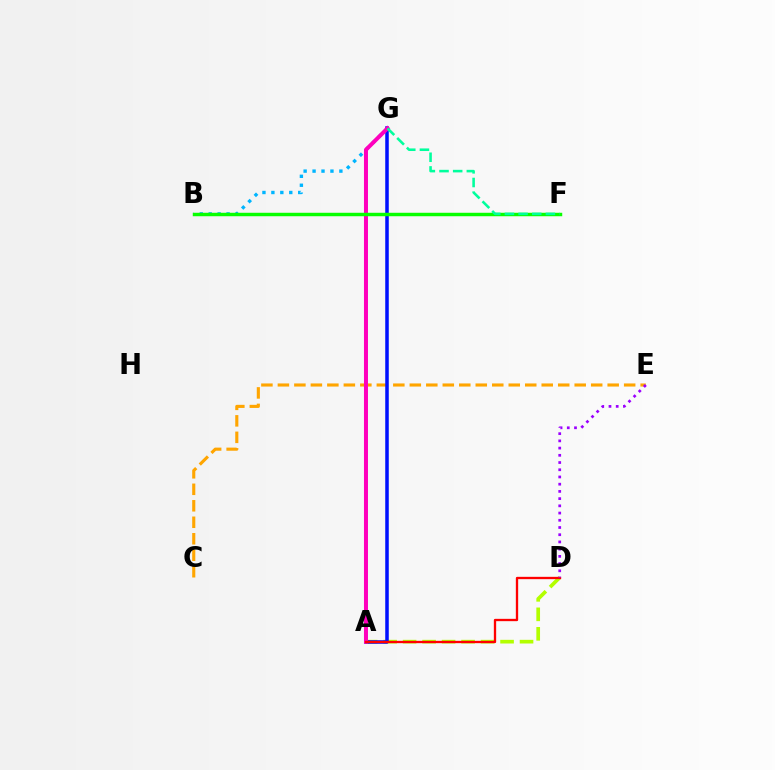{('C', 'E'): [{'color': '#ffa500', 'line_style': 'dashed', 'thickness': 2.24}], ('B', 'G'): [{'color': '#00b5ff', 'line_style': 'dotted', 'thickness': 2.43}], ('A', 'D'): [{'color': '#b3ff00', 'line_style': 'dashed', 'thickness': 2.65}, {'color': '#ff0000', 'line_style': 'solid', 'thickness': 1.67}], ('A', 'G'): [{'color': '#0010ff', 'line_style': 'solid', 'thickness': 2.53}, {'color': '#ff00bd', 'line_style': 'solid', 'thickness': 2.88}], ('B', 'F'): [{'color': '#08ff00', 'line_style': 'solid', 'thickness': 2.49}], ('D', 'E'): [{'color': '#9b00ff', 'line_style': 'dotted', 'thickness': 1.96}], ('F', 'G'): [{'color': '#00ff9d', 'line_style': 'dashed', 'thickness': 1.86}]}